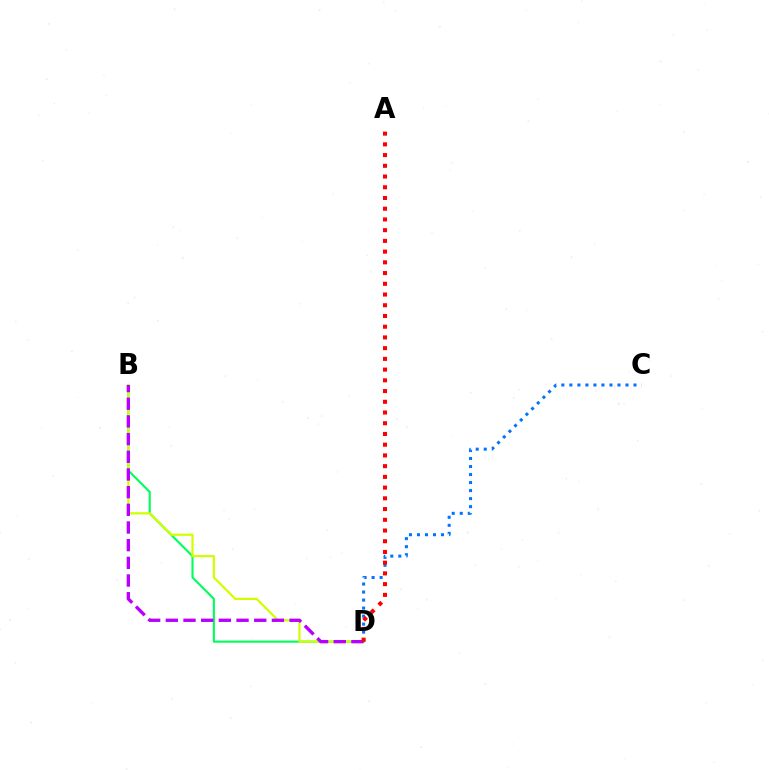{('B', 'D'): [{'color': '#00ff5c', 'line_style': 'solid', 'thickness': 1.53}, {'color': '#d1ff00', 'line_style': 'solid', 'thickness': 1.61}, {'color': '#b900ff', 'line_style': 'dashed', 'thickness': 2.4}], ('C', 'D'): [{'color': '#0074ff', 'line_style': 'dotted', 'thickness': 2.18}], ('A', 'D'): [{'color': '#ff0000', 'line_style': 'dotted', 'thickness': 2.91}]}